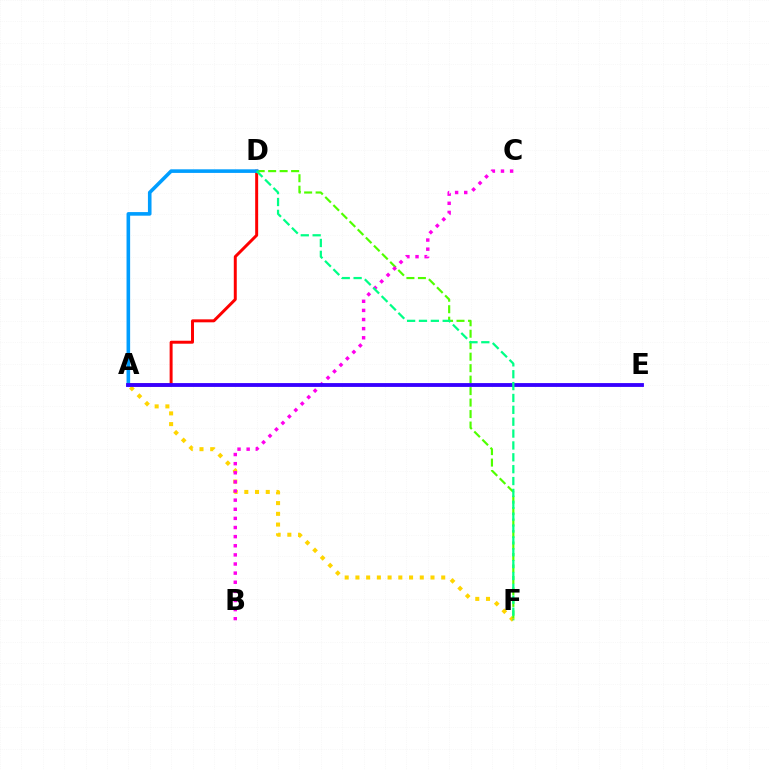{('A', 'D'): [{'color': '#ff0000', 'line_style': 'solid', 'thickness': 2.14}, {'color': '#009eff', 'line_style': 'solid', 'thickness': 2.59}], ('A', 'F'): [{'color': '#ffd500', 'line_style': 'dotted', 'thickness': 2.91}], ('D', 'F'): [{'color': '#4fff00', 'line_style': 'dashed', 'thickness': 1.56}, {'color': '#00ff86', 'line_style': 'dashed', 'thickness': 1.61}], ('B', 'C'): [{'color': '#ff00ed', 'line_style': 'dotted', 'thickness': 2.48}], ('A', 'E'): [{'color': '#3700ff', 'line_style': 'solid', 'thickness': 2.75}]}